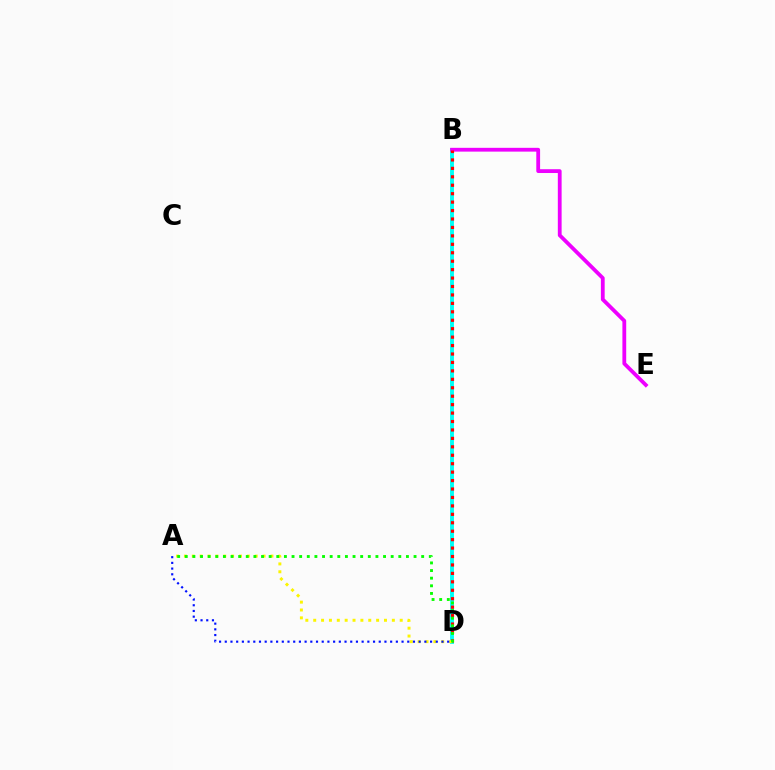{('B', 'D'): [{'color': '#00fff6', 'line_style': 'solid', 'thickness': 2.8}, {'color': '#ff0000', 'line_style': 'dotted', 'thickness': 2.29}], ('B', 'E'): [{'color': '#ee00ff', 'line_style': 'solid', 'thickness': 2.73}], ('A', 'D'): [{'color': '#fcf500', 'line_style': 'dotted', 'thickness': 2.14}, {'color': '#0010ff', 'line_style': 'dotted', 'thickness': 1.55}, {'color': '#08ff00', 'line_style': 'dotted', 'thickness': 2.07}]}